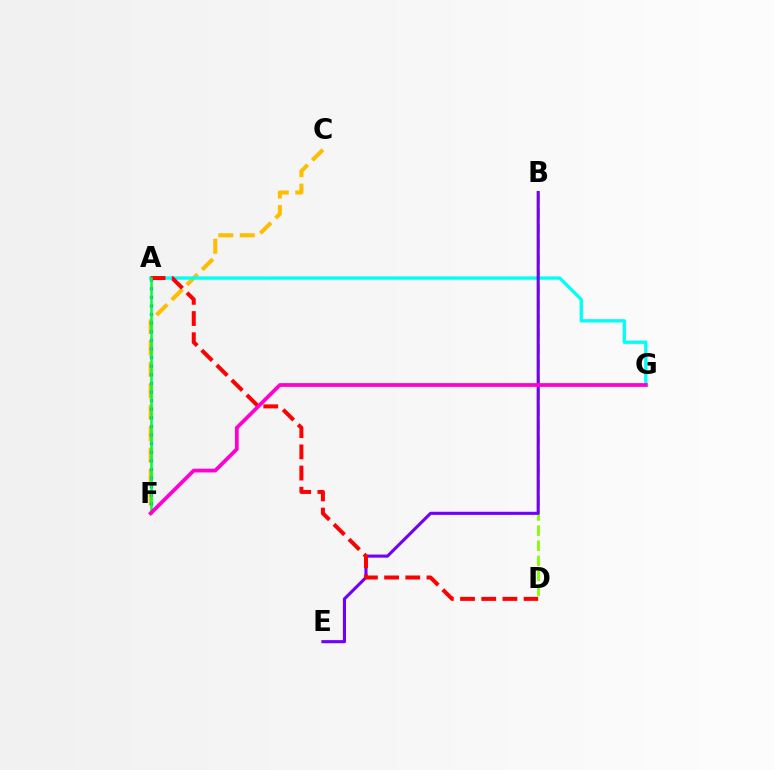{('C', 'F'): [{'color': '#ffbd00', 'line_style': 'dashed', 'thickness': 2.91}], ('A', 'F'): [{'color': '#004bff', 'line_style': 'dotted', 'thickness': 2.34}, {'color': '#00ff39', 'line_style': 'solid', 'thickness': 1.81}], ('B', 'D'): [{'color': '#84ff00', 'line_style': 'dashed', 'thickness': 2.05}], ('A', 'G'): [{'color': '#00fff6', 'line_style': 'solid', 'thickness': 2.38}], ('B', 'E'): [{'color': '#7200ff', 'line_style': 'solid', 'thickness': 2.24}], ('A', 'D'): [{'color': '#ff0000', 'line_style': 'dashed', 'thickness': 2.88}], ('F', 'G'): [{'color': '#ff00cf', 'line_style': 'solid', 'thickness': 2.7}]}